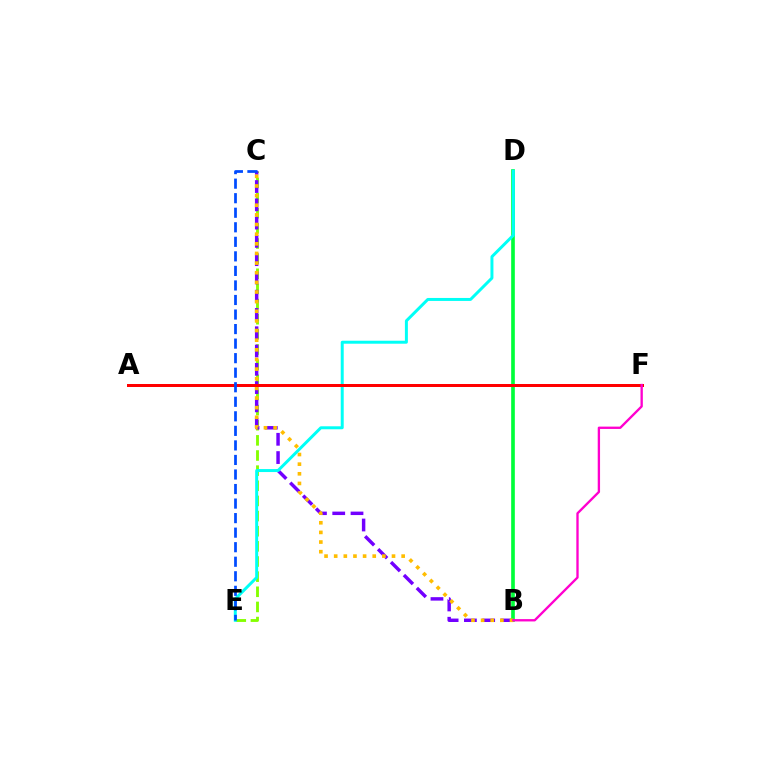{('C', 'E'): [{'color': '#84ff00', 'line_style': 'dashed', 'thickness': 2.06}, {'color': '#004bff', 'line_style': 'dashed', 'thickness': 1.98}], ('B', 'C'): [{'color': '#7200ff', 'line_style': 'dashed', 'thickness': 2.48}, {'color': '#ffbd00', 'line_style': 'dotted', 'thickness': 2.62}], ('B', 'D'): [{'color': '#00ff39', 'line_style': 'solid', 'thickness': 2.63}], ('D', 'E'): [{'color': '#00fff6', 'line_style': 'solid', 'thickness': 2.14}], ('A', 'F'): [{'color': '#ff0000', 'line_style': 'solid', 'thickness': 2.16}], ('B', 'F'): [{'color': '#ff00cf', 'line_style': 'solid', 'thickness': 1.68}]}